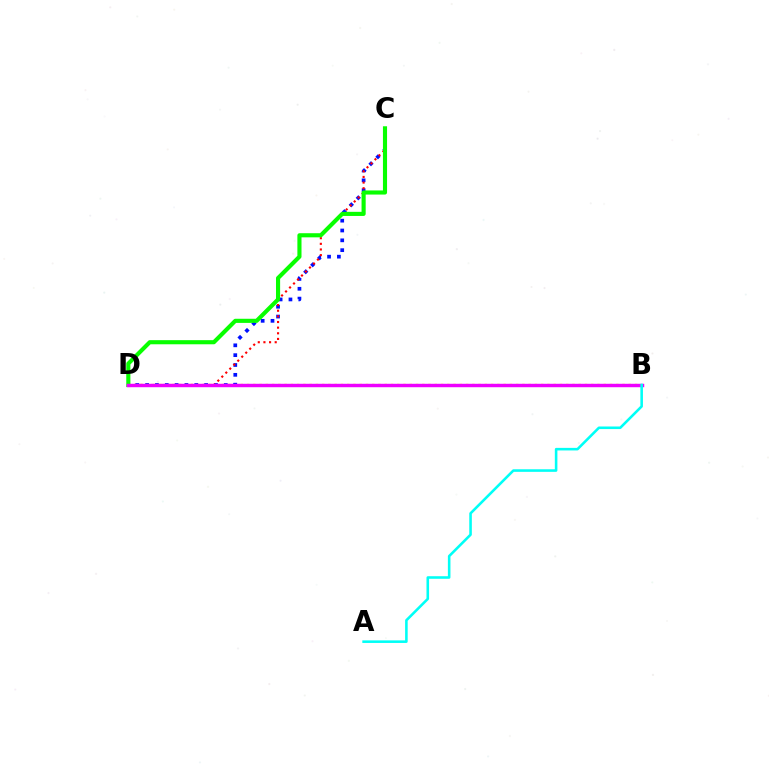{('B', 'D'): [{'color': '#fcf500', 'line_style': 'dotted', 'thickness': 1.7}, {'color': '#ee00ff', 'line_style': 'solid', 'thickness': 2.47}], ('C', 'D'): [{'color': '#0010ff', 'line_style': 'dotted', 'thickness': 2.67}, {'color': '#ff0000', 'line_style': 'dotted', 'thickness': 1.53}, {'color': '#08ff00', 'line_style': 'solid', 'thickness': 2.97}], ('A', 'B'): [{'color': '#00fff6', 'line_style': 'solid', 'thickness': 1.85}]}